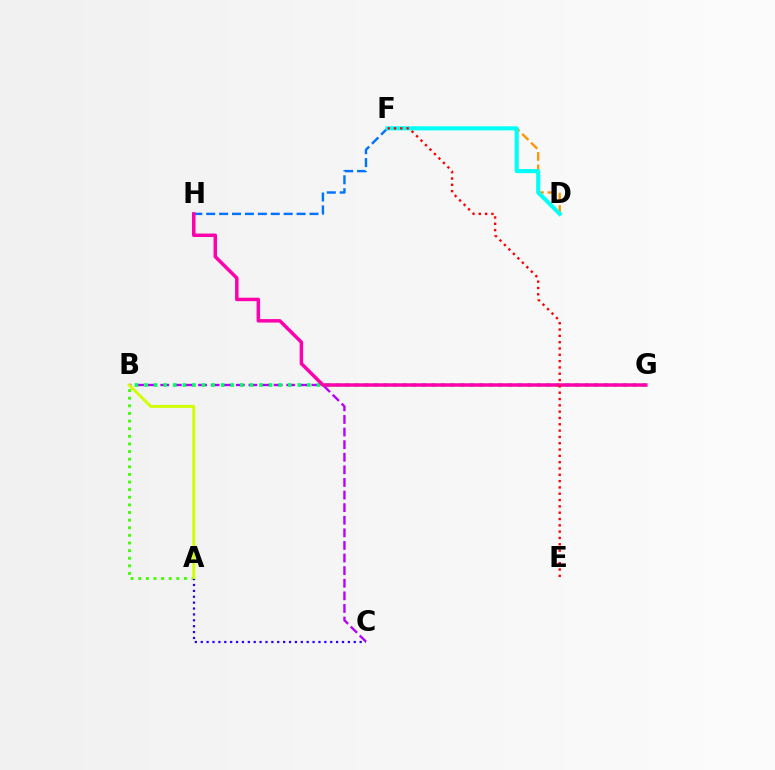{('A', 'B'): [{'color': '#3dff00', 'line_style': 'dotted', 'thickness': 2.07}, {'color': '#d1ff00', 'line_style': 'solid', 'thickness': 2.09}], ('D', 'F'): [{'color': '#ff9400', 'line_style': 'dashed', 'thickness': 1.69}, {'color': '#00fff6', 'line_style': 'solid', 'thickness': 2.92}], ('F', 'H'): [{'color': '#0074ff', 'line_style': 'dashed', 'thickness': 1.75}], ('B', 'C'): [{'color': '#b900ff', 'line_style': 'dashed', 'thickness': 1.71}], ('B', 'G'): [{'color': '#00ff5c', 'line_style': 'dotted', 'thickness': 2.6}], ('G', 'H'): [{'color': '#ff00ac', 'line_style': 'solid', 'thickness': 2.51}], ('A', 'C'): [{'color': '#2500ff', 'line_style': 'dotted', 'thickness': 1.6}], ('E', 'F'): [{'color': '#ff0000', 'line_style': 'dotted', 'thickness': 1.72}]}